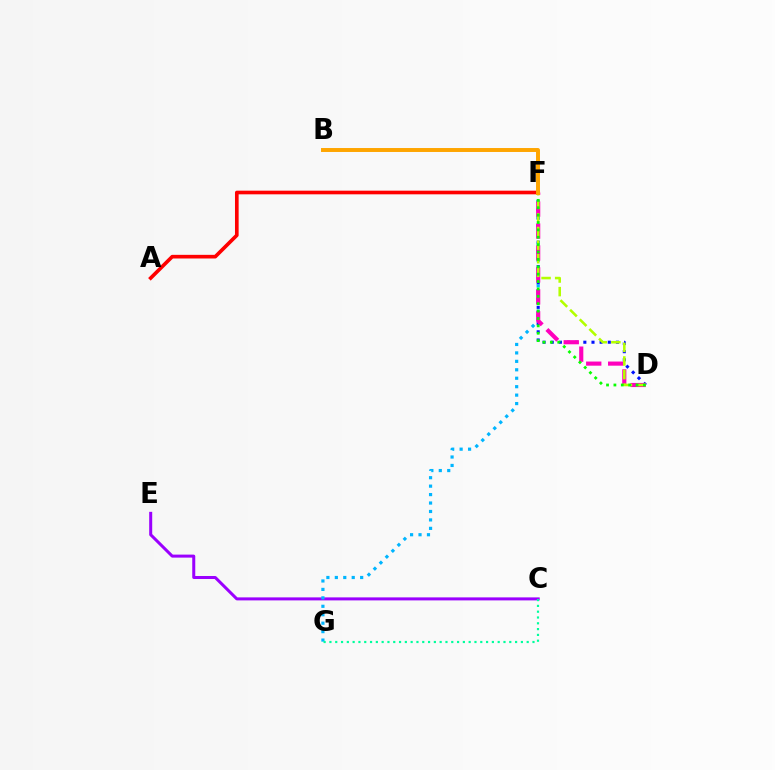{('D', 'F'): [{'color': '#0010ff', 'line_style': 'dotted', 'thickness': 2.21}, {'color': '#ff00bd', 'line_style': 'dashed', 'thickness': 2.98}, {'color': '#b3ff00', 'line_style': 'dashed', 'thickness': 1.85}, {'color': '#08ff00', 'line_style': 'dotted', 'thickness': 2.01}], ('C', 'E'): [{'color': '#9b00ff', 'line_style': 'solid', 'thickness': 2.17}], ('F', 'G'): [{'color': '#00b5ff', 'line_style': 'dotted', 'thickness': 2.29}], ('A', 'F'): [{'color': '#ff0000', 'line_style': 'solid', 'thickness': 2.63}], ('B', 'F'): [{'color': '#ffa500', 'line_style': 'solid', 'thickness': 2.84}], ('C', 'G'): [{'color': '#00ff9d', 'line_style': 'dotted', 'thickness': 1.58}]}